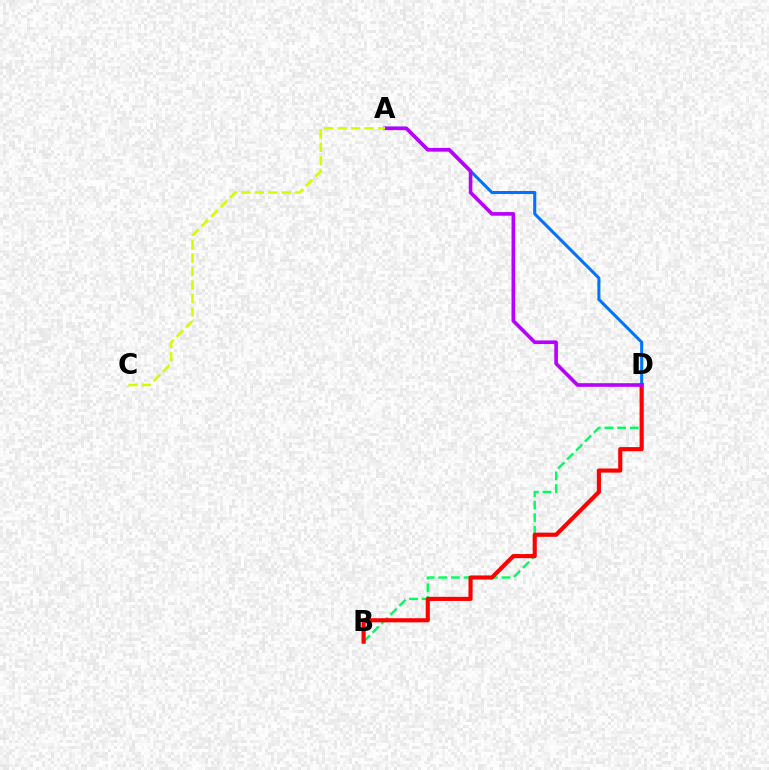{('B', 'D'): [{'color': '#00ff5c', 'line_style': 'dashed', 'thickness': 1.72}, {'color': '#ff0000', 'line_style': 'solid', 'thickness': 2.97}], ('A', 'D'): [{'color': '#0074ff', 'line_style': 'solid', 'thickness': 2.19}, {'color': '#b900ff', 'line_style': 'solid', 'thickness': 2.61}], ('A', 'C'): [{'color': '#d1ff00', 'line_style': 'dashed', 'thickness': 1.83}]}